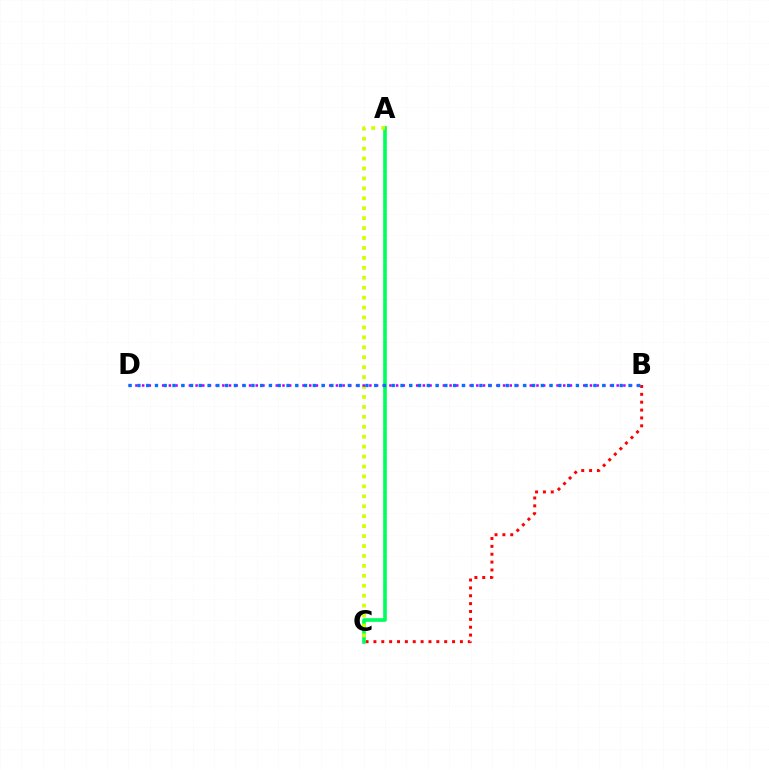{('B', 'C'): [{'color': '#ff0000', 'line_style': 'dotted', 'thickness': 2.14}], ('A', 'C'): [{'color': '#00ff5c', 'line_style': 'solid', 'thickness': 2.64}, {'color': '#d1ff00', 'line_style': 'dotted', 'thickness': 2.7}], ('B', 'D'): [{'color': '#b900ff', 'line_style': 'dotted', 'thickness': 1.82}, {'color': '#0074ff', 'line_style': 'dotted', 'thickness': 2.38}]}